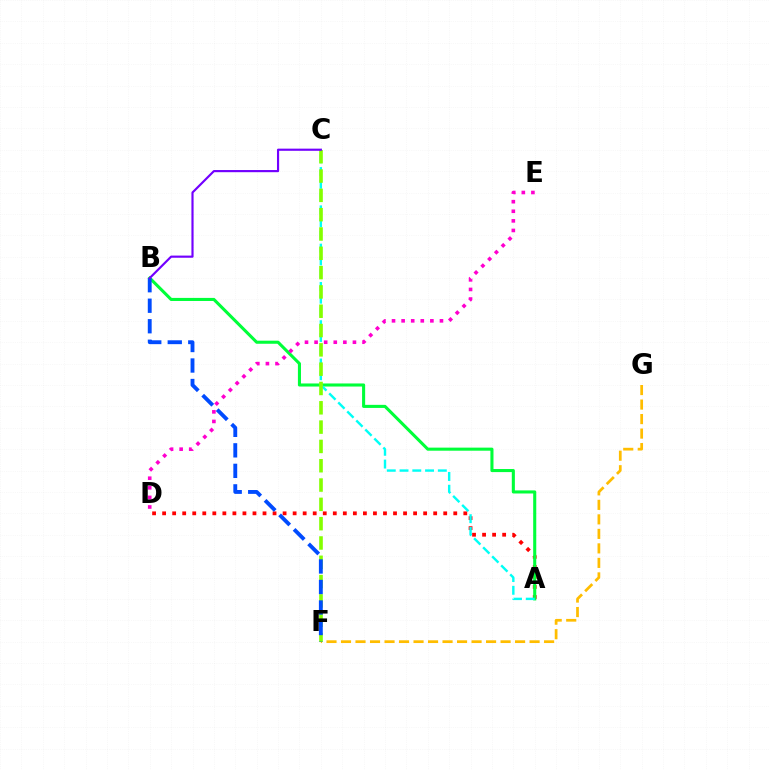{('A', 'D'): [{'color': '#ff0000', 'line_style': 'dotted', 'thickness': 2.73}], ('A', 'B'): [{'color': '#00ff39', 'line_style': 'solid', 'thickness': 2.21}], ('A', 'C'): [{'color': '#00fff6', 'line_style': 'dashed', 'thickness': 1.73}], ('F', 'G'): [{'color': '#ffbd00', 'line_style': 'dashed', 'thickness': 1.97}], ('C', 'F'): [{'color': '#84ff00', 'line_style': 'dashed', 'thickness': 2.62}], ('B', 'F'): [{'color': '#004bff', 'line_style': 'dashed', 'thickness': 2.79}], ('D', 'E'): [{'color': '#ff00cf', 'line_style': 'dotted', 'thickness': 2.61}], ('B', 'C'): [{'color': '#7200ff', 'line_style': 'solid', 'thickness': 1.56}]}